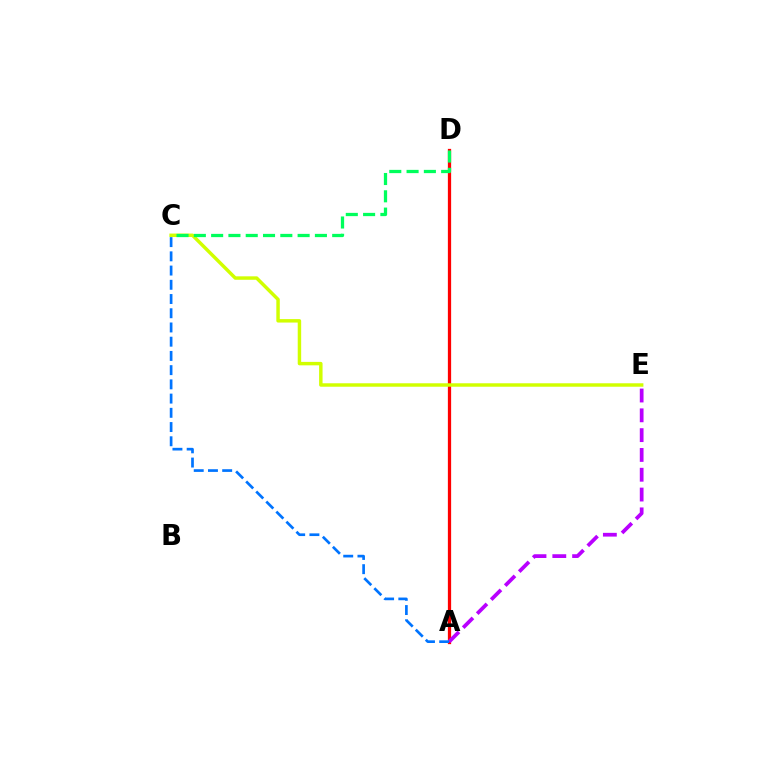{('A', 'D'): [{'color': '#ff0000', 'line_style': 'solid', 'thickness': 2.35}], ('C', 'E'): [{'color': '#d1ff00', 'line_style': 'solid', 'thickness': 2.49}], ('A', 'E'): [{'color': '#b900ff', 'line_style': 'dashed', 'thickness': 2.69}], ('C', 'D'): [{'color': '#00ff5c', 'line_style': 'dashed', 'thickness': 2.35}], ('A', 'C'): [{'color': '#0074ff', 'line_style': 'dashed', 'thickness': 1.93}]}